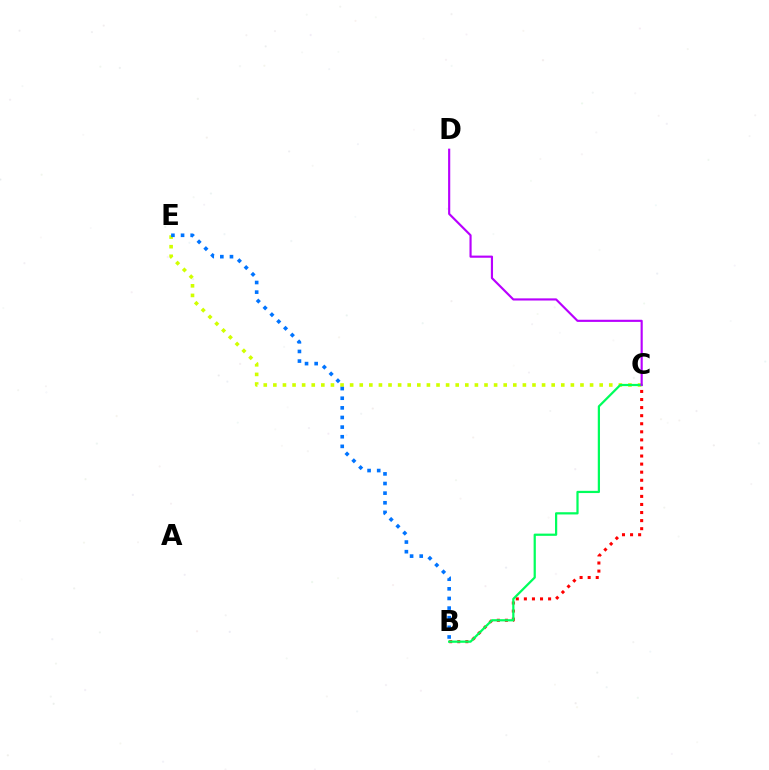{('B', 'C'): [{'color': '#ff0000', 'line_style': 'dotted', 'thickness': 2.19}, {'color': '#00ff5c', 'line_style': 'solid', 'thickness': 1.6}], ('C', 'E'): [{'color': '#d1ff00', 'line_style': 'dotted', 'thickness': 2.61}], ('B', 'E'): [{'color': '#0074ff', 'line_style': 'dotted', 'thickness': 2.62}], ('C', 'D'): [{'color': '#b900ff', 'line_style': 'solid', 'thickness': 1.55}]}